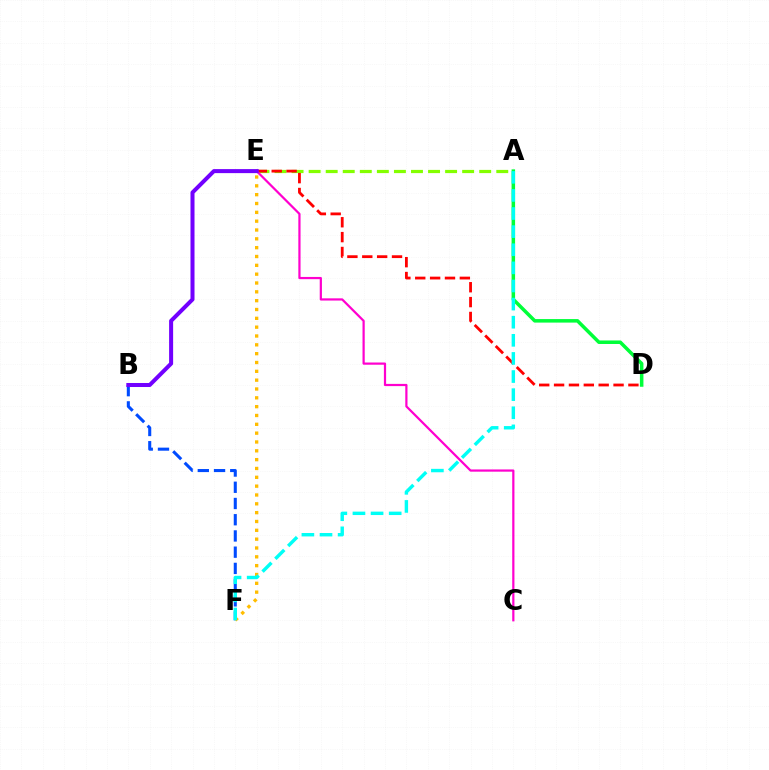{('A', 'E'): [{'color': '#84ff00', 'line_style': 'dashed', 'thickness': 2.32}], ('B', 'F'): [{'color': '#004bff', 'line_style': 'dashed', 'thickness': 2.2}], ('E', 'F'): [{'color': '#ffbd00', 'line_style': 'dotted', 'thickness': 2.4}], ('A', 'D'): [{'color': '#00ff39', 'line_style': 'solid', 'thickness': 2.54}], ('D', 'E'): [{'color': '#ff0000', 'line_style': 'dashed', 'thickness': 2.02}], ('C', 'E'): [{'color': '#ff00cf', 'line_style': 'solid', 'thickness': 1.6}], ('A', 'F'): [{'color': '#00fff6', 'line_style': 'dashed', 'thickness': 2.46}], ('B', 'E'): [{'color': '#7200ff', 'line_style': 'solid', 'thickness': 2.89}]}